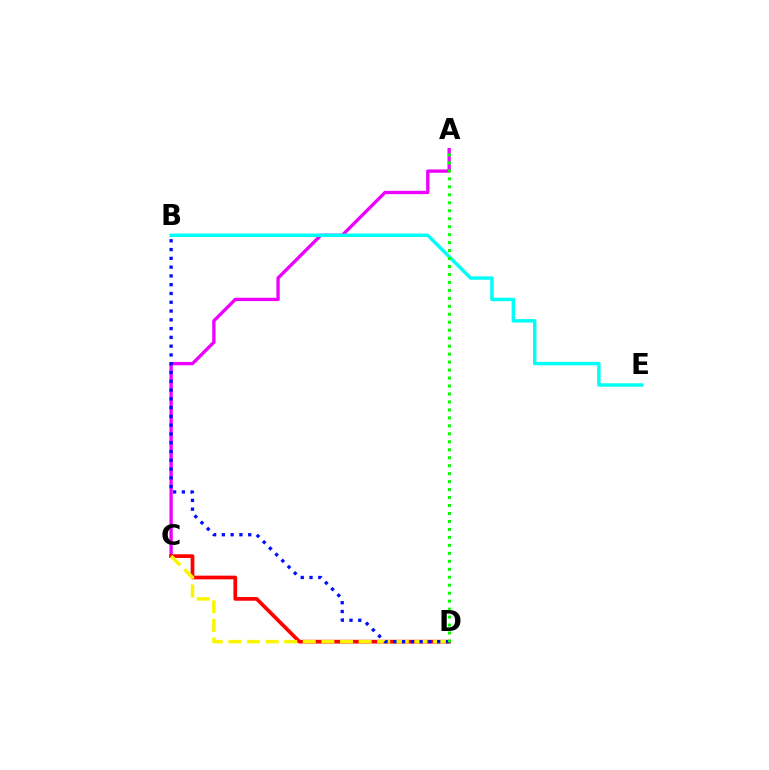{('A', 'C'): [{'color': '#ee00ff', 'line_style': 'solid', 'thickness': 2.39}], ('C', 'D'): [{'color': '#ff0000', 'line_style': 'solid', 'thickness': 2.67}, {'color': '#fcf500', 'line_style': 'dashed', 'thickness': 2.53}], ('B', 'E'): [{'color': '#00fff6', 'line_style': 'solid', 'thickness': 2.48}], ('B', 'D'): [{'color': '#0010ff', 'line_style': 'dotted', 'thickness': 2.39}], ('A', 'D'): [{'color': '#08ff00', 'line_style': 'dotted', 'thickness': 2.16}]}